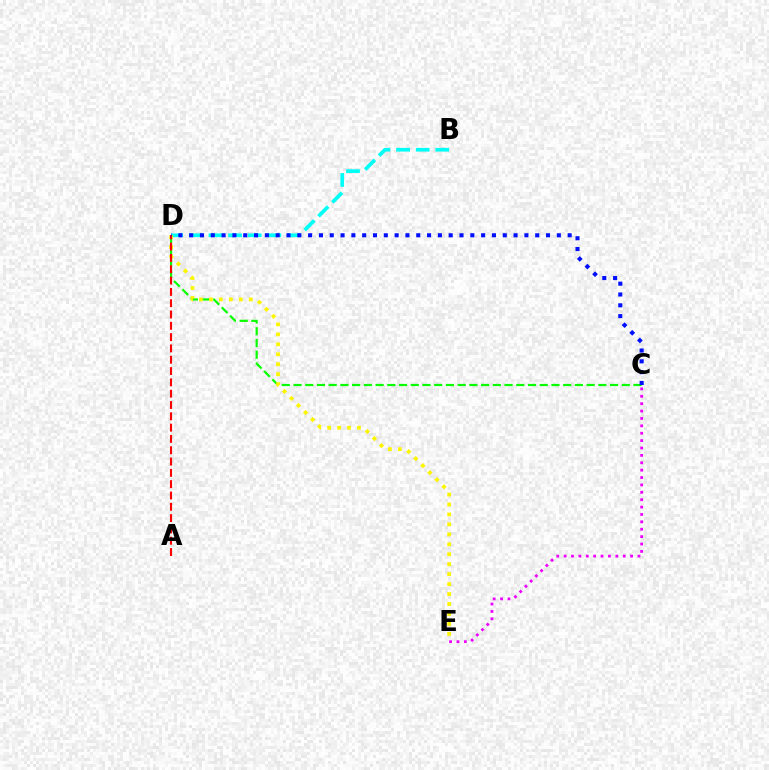{('C', 'D'): [{'color': '#08ff00', 'line_style': 'dashed', 'thickness': 1.59}, {'color': '#0010ff', 'line_style': 'dotted', 'thickness': 2.94}], ('B', 'D'): [{'color': '#00fff6', 'line_style': 'dashed', 'thickness': 2.67}], ('C', 'E'): [{'color': '#ee00ff', 'line_style': 'dotted', 'thickness': 2.01}], ('D', 'E'): [{'color': '#fcf500', 'line_style': 'dotted', 'thickness': 2.7}], ('A', 'D'): [{'color': '#ff0000', 'line_style': 'dashed', 'thickness': 1.54}]}